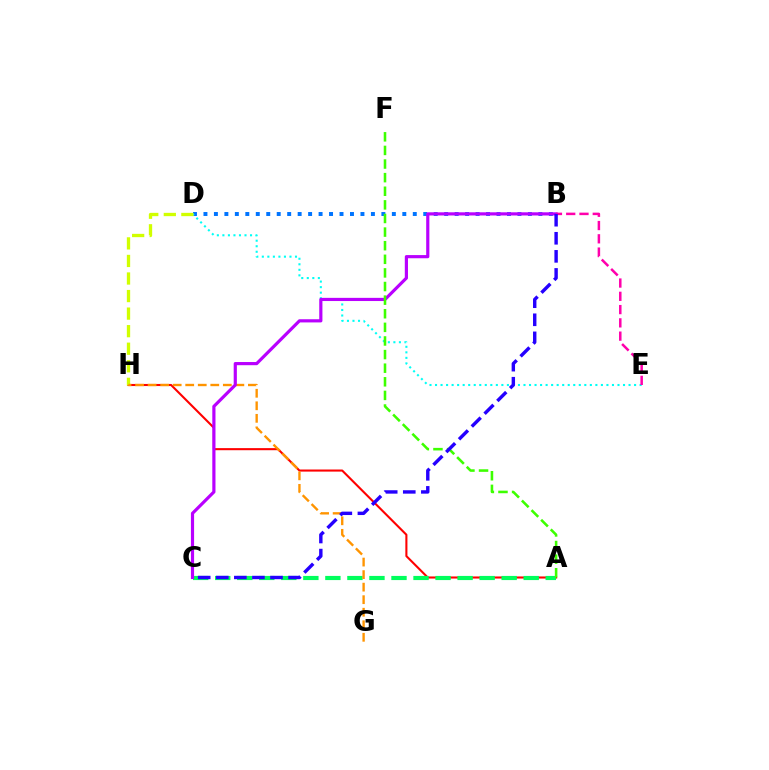{('B', 'D'): [{'color': '#0074ff', 'line_style': 'dotted', 'thickness': 2.84}], ('A', 'H'): [{'color': '#ff0000', 'line_style': 'solid', 'thickness': 1.51}], ('D', 'E'): [{'color': '#00fff6', 'line_style': 'dotted', 'thickness': 1.5}], ('A', 'C'): [{'color': '#00ff5c', 'line_style': 'dashed', 'thickness': 2.99}], ('D', 'H'): [{'color': '#d1ff00', 'line_style': 'dashed', 'thickness': 2.38}], ('G', 'H'): [{'color': '#ff9400', 'line_style': 'dashed', 'thickness': 1.7}], ('B', 'C'): [{'color': '#b900ff', 'line_style': 'solid', 'thickness': 2.29}, {'color': '#2500ff', 'line_style': 'dashed', 'thickness': 2.46}], ('A', 'F'): [{'color': '#3dff00', 'line_style': 'dashed', 'thickness': 1.85}], ('B', 'E'): [{'color': '#ff00ac', 'line_style': 'dashed', 'thickness': 1.8}]}